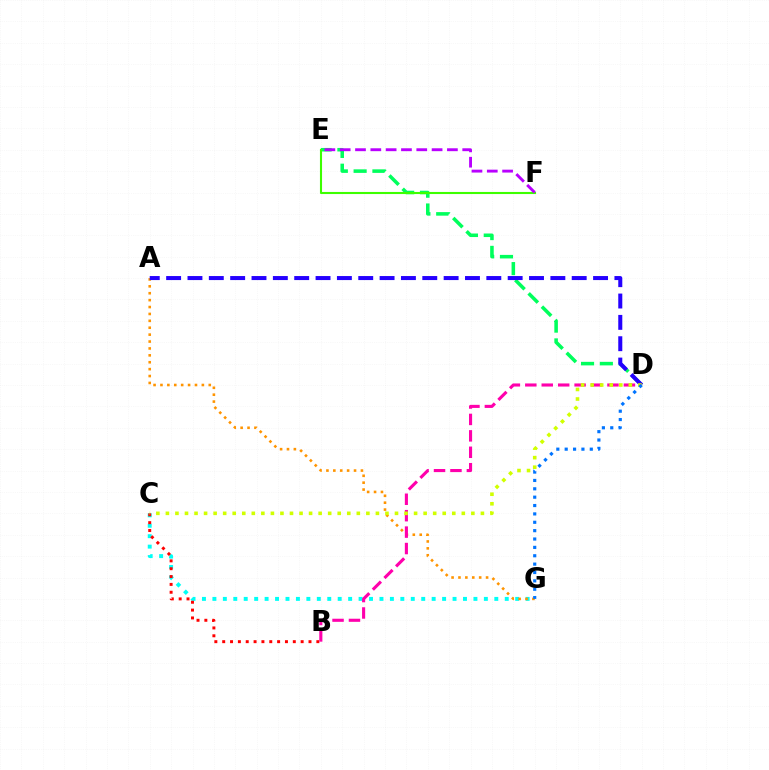{('D', 'E'): [{'color': '#00ff5c', 'line_style': 'dashed', 'thickness': 2.55}], ('C', 'G'): [{'color': '#00fff6', 'line_style': 'dotted', 'thickness': 2.84}], ('A', 'G'): [{'color': '#ff9400', 'line_style': 'dotted', 'thickness': 1.87}], ('E', 'F'): [{'color': '#3dff00', 'line_style': 'solid', 'thickness': 1.51}, {'color': '#b900ff', 'line_style': 'dashed', 'thickness': 2.08}], ('A', 'D'): [{'color': '#2500ff', 'line_style': 'dashed', 'thickness': 2.9}], ('B', 'C'): [{'color': '#ff0000', 'line_style': 'dotted', 'thickness': 2.13}], ('B', 'D'): [{'color': '#ff00ac', 'line_style': 'dashed', 'thickness': 2.23}], ('C', 'D'): [{'color': '#d1ff00', 'line_style': 'dotted', 'thickness': 2.59}], ('D', 'G'): [{'color': '#0074ff', 'line_style': 'dotted', 'thickness': 2.27}]}